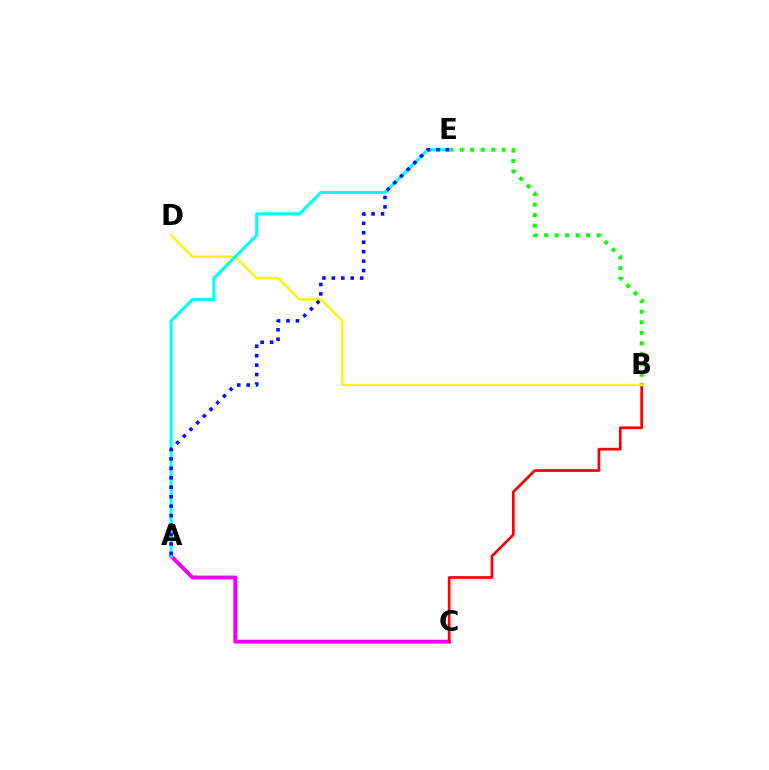{('A', 'C'): [{'color': '#ee00ff', 'line_style': 'solid', 'thickness': 2.78}], ('B', 'C'): [{'color': '#ff0000', 'line_style': 'solid', 'thickness': 1.96}], ('B', 'E'): [{'color': '#08ff00', 'line_style': 'dotted', 'thickness': 2.85}], ('B', 'D'): [{'color': '#fcf500', 'line_style': 'solid', 'thickness': 1.7}], ('A', 'E'): [{'color': '#00fff6', 'line_style': 'solid', 'thickness': 2.19}, {'color': '#0010ff', 'line_style': 'dotted', 'thickness': 2.57}]}